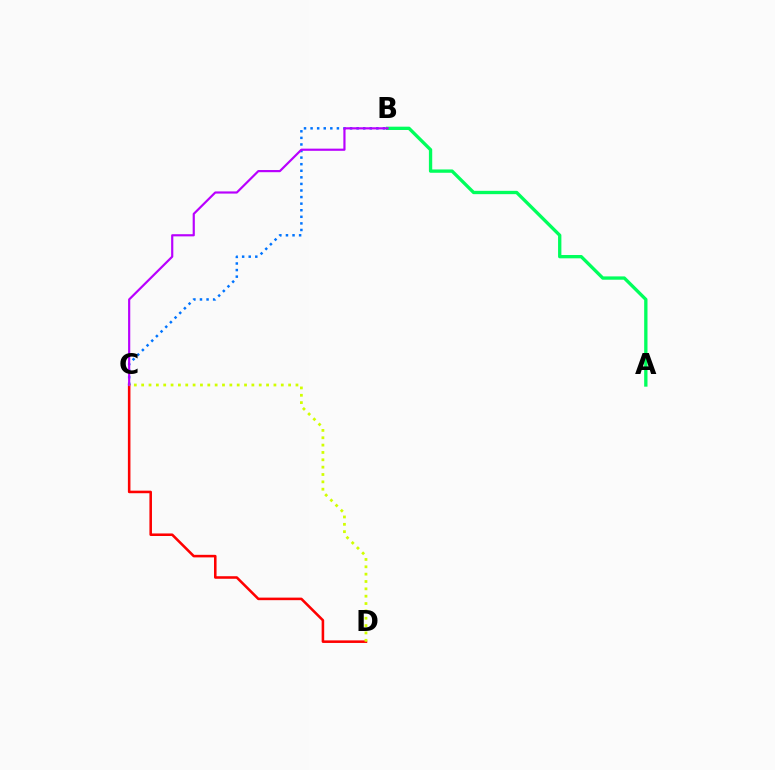{('A', 'B'): [{'color': '#00ff5c', 'line_style': 'solid', 'thickness': 2.39}], ('C', 'D'): [{'color': '#ff0000', 'line_style': 'solid', 'thickness': 1.84}, {'color': '#d1ff00', 'line_style': 'dotted', 'thickness': 2.0}], ('B', 'C'): [{'color': '#0074ff', 'line_style': 'dotted', 'thickness': 1.79}, {'color': '#b900ff', 'line_style': 'solid', 'thickness': 1.56}]}